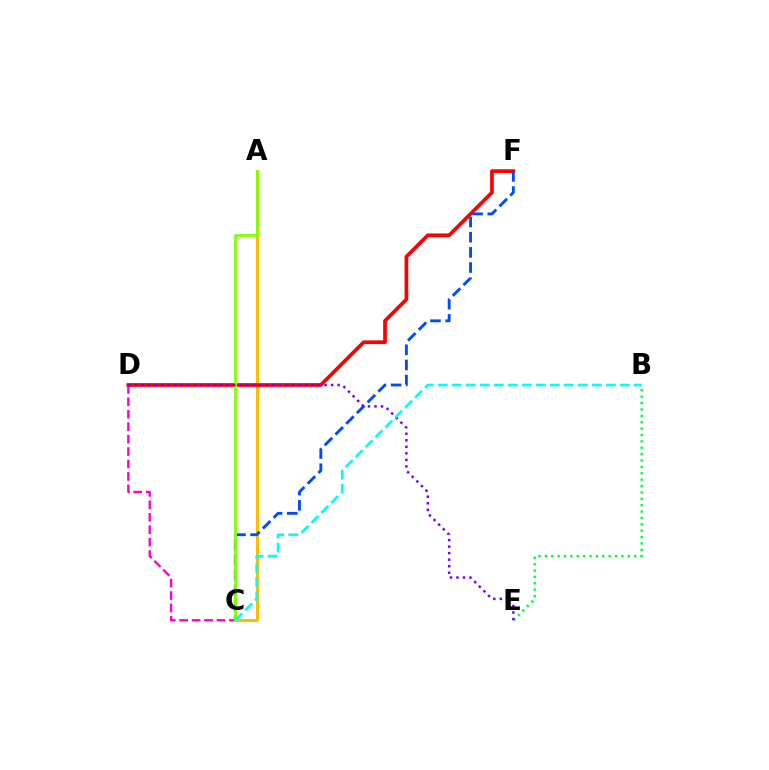{('B', 'E'): [{'color': '#00ff39', 'line_style': 'dotted', 'thickness': 1.73}], ('C', 'D'): [{'color': '#ff00cf', 'line_style': 'dashed', 'thickness': 1.69}], ('A', 'C'): [{'color': '#ffbd00', 'line_style': 'solid', 'thickness': 2.16}, {'color': '#84ff00', 'line_style': 'solid', 'thickness': 2.01}], ('D', 'F'): [{'color': '#ff0000', 'line_style': 'solid', 'thickness': 2.66}], ('C', 'F'): [{'color': '#004bff', 'line_style': 'dashed', 'thickness': 2.06}], ('D', 'E'): [{'color': '#7200ff', 'line_style': 'dotted', 'thickness': 1.77}], ('B', 'C'): [{'color': '#00fff6', 'line_style': 'dashed', 'thickness': 1.9}]}